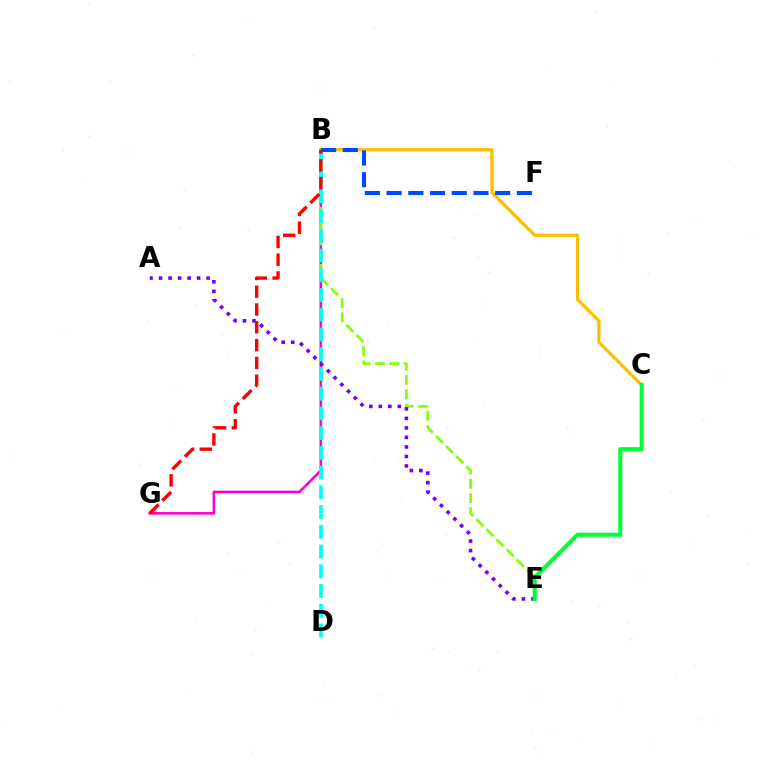{('B', 'G'): [{'color': '#ff00cf', 'line_style': 'solid', 'thickness': 1.89}, {'color': '#ff0000', 'line_style': 'dashed', 'thickness': 2.42}], ('B', 'C'): [{'color': '#ffbd00', 'line_style': 'solid', 'thickness': 2.31}], ('B', 'E'): [{'color': '#84ff00', 'line_style': 'dashed', 'thickness': 1.94}], ('A', 'E'): [{'color': '#7200ff', 'line_style': 'dotted', 'thickness': 2.59}], ('C', 'E'): [{'color': '#00ff39', 'line_style': 'solid', 'thickness': 2.93}], ('B', 'D'): [{'color': '#00fff6', 'line_style': 'dashed', 'thickness': 2.68}], ('B', 'F'): [{'color': '#004bff', 'line_style': 'dashed', 'thickness': 2.95}]}